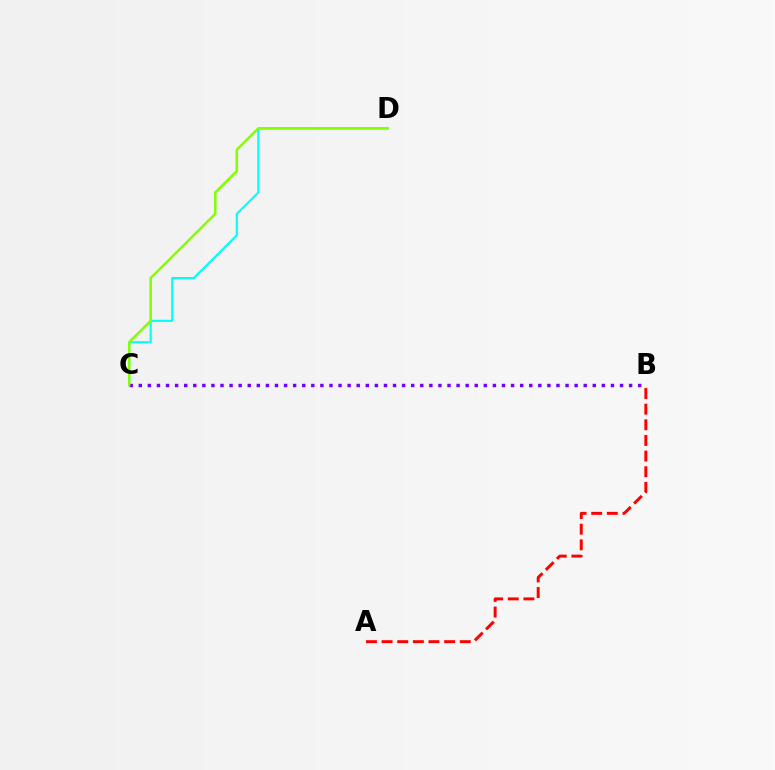{('C', 'D'): [{'color': '#00fff6', 'line_style': 'solid', 'thickness': 1.51}, {'color': '#84ff00', 'line_style': 'solid', 'thickness': 1.8}], ('B', 'C'): [{'color': '#7200ff', 'line_style': 'dotted', 'thickness': 2.47}], ('A', 'B'): [{'color': '#ff0000', 'line_style': 'dashed', 'thickness': 2.12}]}